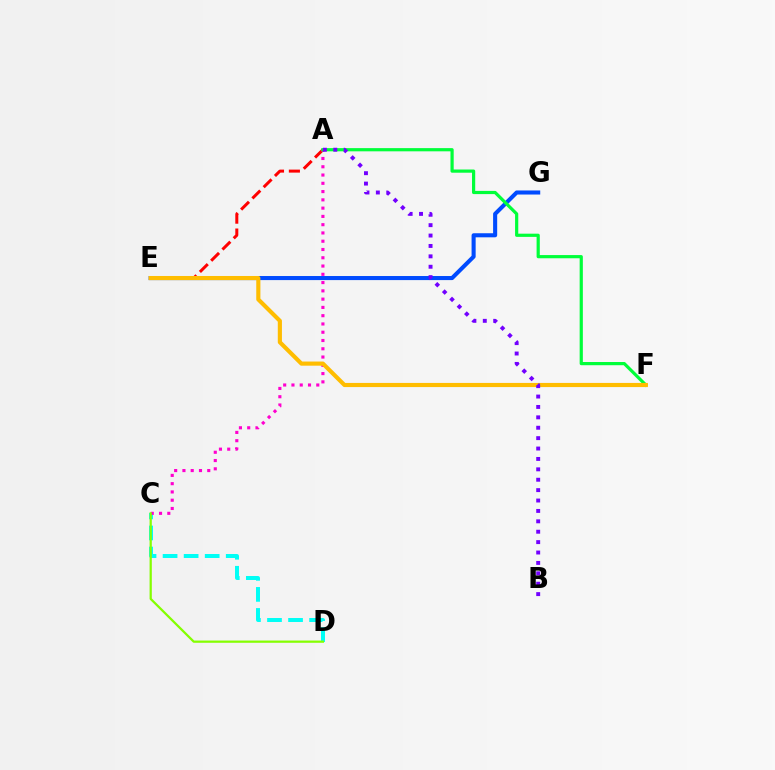{('A', 'E'): [{'color': '#ff0000', 'line_style': 'dashed', 'thickness': 2.16}], ('E', 'G'): [{'color': '#004bff', 'line_style': 'solid', 'thickness': 2.93}], ('C', 'D'): [{'color': '#00fff6', 'line_style': 'dashed', 'thickness': 2.86}, {'color': '#84ff00', 'line_style': 'solid', 'thickness': 1.61}], ('A', 'C'): [{'color': '#ff00cf', 'line_style': 'dotted', 'thickness': 2.25}], ('A', 'F'): [{'color': '#00ff39', 'line_style': 'solid', 'thickness': 2.3}], ('E', 'F'): [{'color': '#ffbd00', 'line_style': 'solid', 'thickness': 2.98}], ('A', 'B'): [{'color': '#7200ff', 'line_style': 'dotted', 'thickness': 2.83}]}